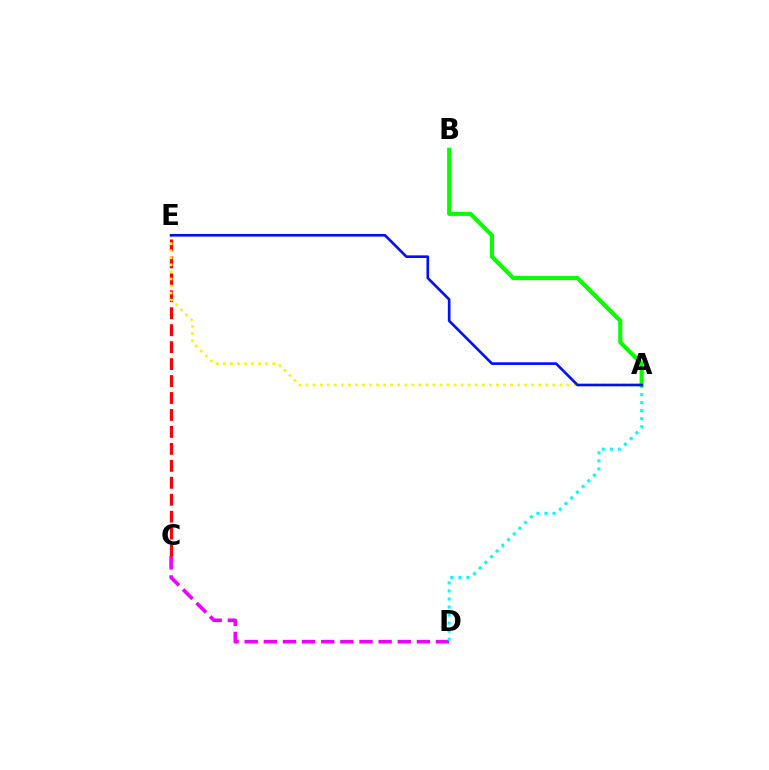{('C', 'D'): [{'color': '#ee00ff', 'line_style': 'dashed', 'thickness': 2.6}], ('A', 'D'): [{'color': '#00fff6', 'line_style': 'dotted', 'thickness': 2.19}], ('A', 'B'): [{'color': '#08ff00', 'line_style': 'solid', 'thickness': 2.97}], ('C', 'E'): [{'color': '#ff0000', 'line_style': 'dashed', 'thickness': 2.3}], ('A', 'E'): [{'color': '#fcf500', 'line_style': 'dotted', 'thickness': 1.92}, {'color': '#0010ff', 'line_style': 'solid', 'thickness': 1.9}]}